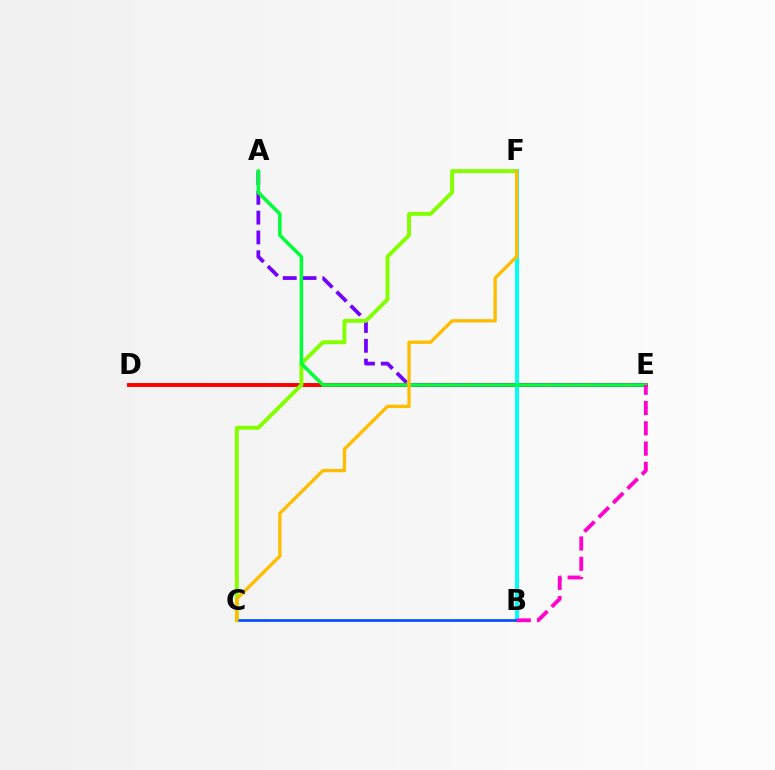{('D', 'E'): [{'color': '#ff0000', 'line_style': 'solid', 'thickness': 2.82}], ('A', 'E'): [{'color': '#7200ff', 'line_style': 'dashed', 'thickness': 2.69}, {'color': '#00ff39', 'line_style': 'solid', 'thickness': 2.53}], ('C', 'F'): [{'color': '#84ff00', 'line_style': 'solid', 'thickness': 2.83}, {'color': '#ffbd00', 'line_style': 'solid', 'thickness': 2.38}], ('B', 'F'): [{'color': '#00fff6', 'line_style': 'solid', 'thickness': 2.88}], ('B', 'C'): [{'color': '#004bff', 'line_style': 'solid', 'thickness': 1.92}], ('B', 'E'): [{'color': '#ff00cf', 'line_style': 'dashed', 'thickness': 2.76}]}